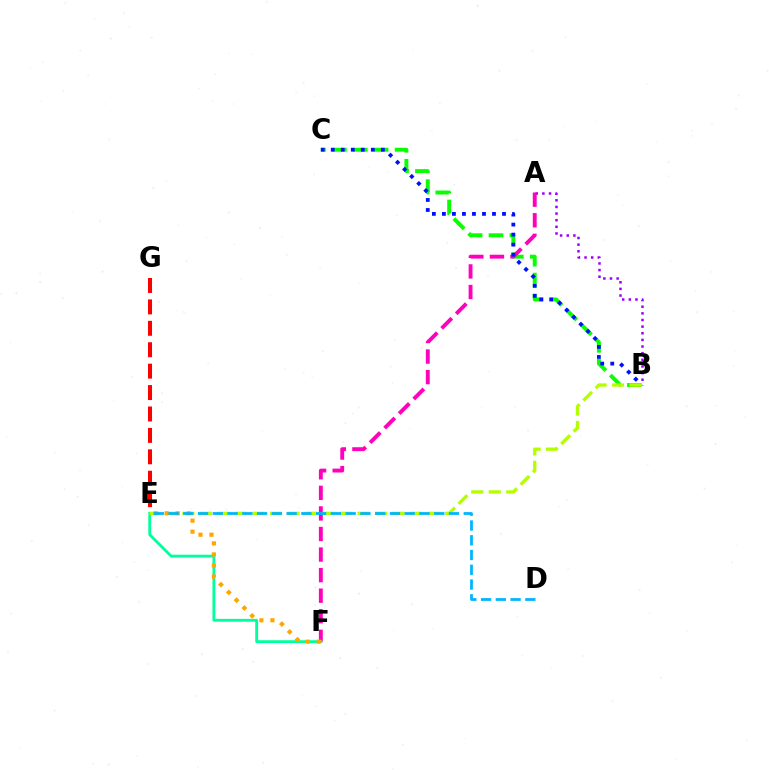{('A', 'B'): [{'color': '#9b00ff', 'line_style': 'dotted', 'thickness': 1.8}], ('B', 'C'): [{'color': '#08ff00', 'line_style': 'dashed', 'thickness': 2.84}, {'color': '#0010ff', 'line_style': 'dotted', 'thickness': 2.72}], ('A', 'F'): [{'color': '#ff00bd', 'line_style': 'dashed', 'thickness': 2.79}], ('E', 'F'): [{'color': '#00ff9d', 'line_style': 'solid', 'thickness': 2.05}, {'color': '#ffa500', 'line_style': 'dotted', 'thickness': 3.0}], ('E', 'G'): [{'color': '#ff0000', 'line_style': 'dashed', 'thickness': 2.91}], ('B', 'E'): [{'color': '#b3ff00', 'line_style': 'dashed', 'thickness': 2.38}], ('D', 'E'): [{'color': '#00b5ff', 'line_style': 'dashed', 'thickness': 2.01}]}